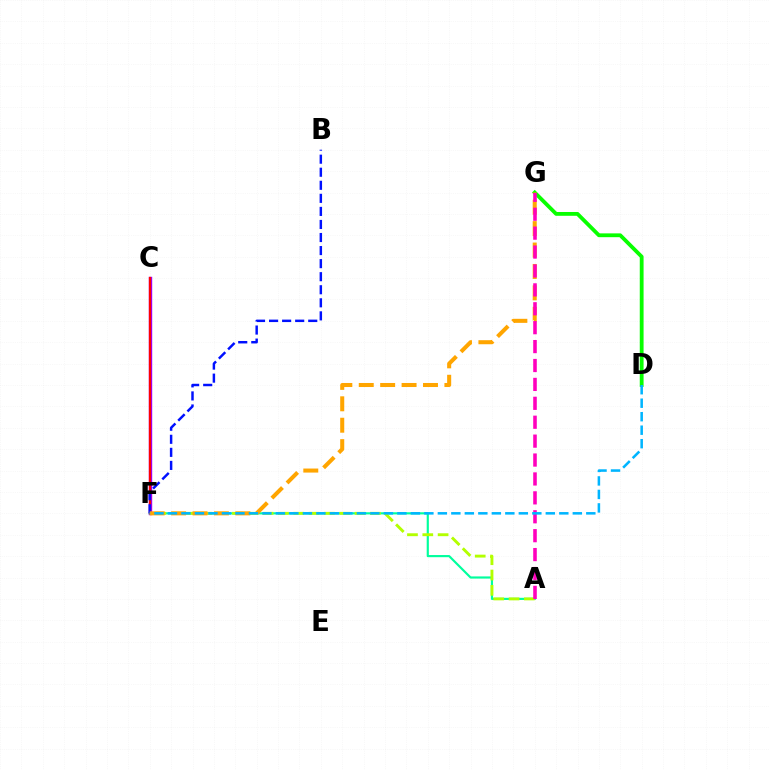{('A', 'F'): [{'color': '#00ff9d', 'line_style': 'solid', 'thickness': 1.56}, {'color': '#b3ff00', 'line_style': 'dashed', 'thickness': 2.08}], ('C', 'F'): [{'color': '#9b00ff', 'line_style': 'solid', 'thickness': 2.45}, {'color': '#ff0000', 'line_style': 'solid', 'thickness': 1.61}], ('D', 'G'): [{'color': '#08ff00', 'line_style': 'solid', 'thickness': 2.75}], ('B', 'F'): [{'color': '#0010ff', 'line_style': 'dashed', 'thickness': 1.77}], ('F', 'G'): [{'color': '#ffa500', 'line_style': 'dashed', 'thickness': 2.91}], ('A', 'G'): [{'color': '#ff00bd', 'line_style': 'dashed', 'thickness': 2.57}], ('D', 'F'): [{'color': '#00b5ff', 'line_style': 'dashed', 'thickness': 1.83}]}